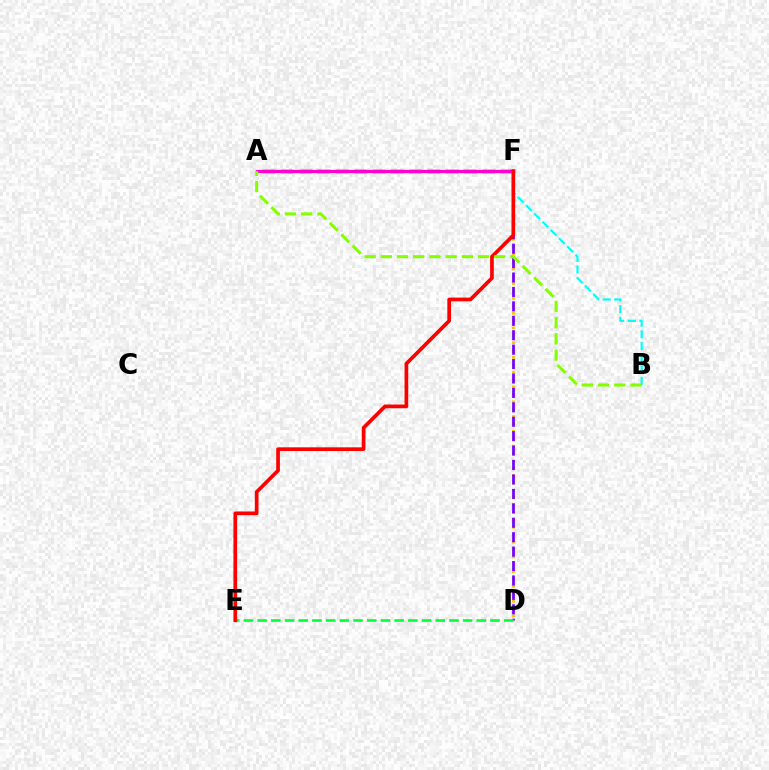{('D', 'F'): [{'color': '#ffbd00', 'line_style': 'dotted', 'thickness': 2.01}, {'color': '#7200ff', 'line_style': 'dashed', 'thickness': 1.96}], ('D', 'E'): [{'color': '#00ff39', 'line_style': 'dashed', 'thickness': 1.86}], ('B', 'F'): [{'color': '#00fff6', 'line_style': 'dashed', 'thickness': 1.58}], ('A', 'F'): [{'color': '#004bff', 'line_style': 'dashed', 'thickness': 2.49}, {'color': '#ff00cf', 'line_style': 'solid', 'thickness': 2.33}], ('E', 'F'): [{'color': '#ff0000', 'line_style': 'solid', 'thickness': 2.66}], ('A', 'B'): [{'color': '#84ff00', 'line_style': 'dashed', 'thickness': 2.2}]}